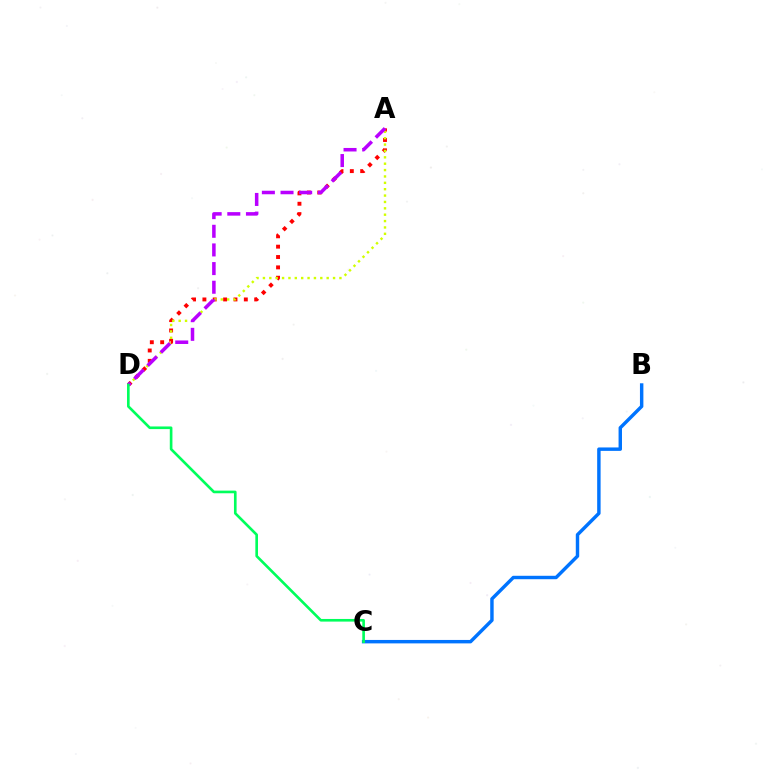{('A', 'D'): [{'color': '#ff0000', 'line_style': 'dotted', 'thickness': 2.81}, {'color': '#d1ff00', 'line_style': 'dotted', 'thickness': 1.73}, {'color': '#b900ff', 'line_style': 'dashed', 'thickness': 2.53}], ('B', 'C'): [{'color': '#0074ff', 'line_style': 'solid', 'thickness': 2.47}], ('C', 'D'): [{'color': '#00ff5c', 'line_style': 'solid', 'thickness': 1.9}]}